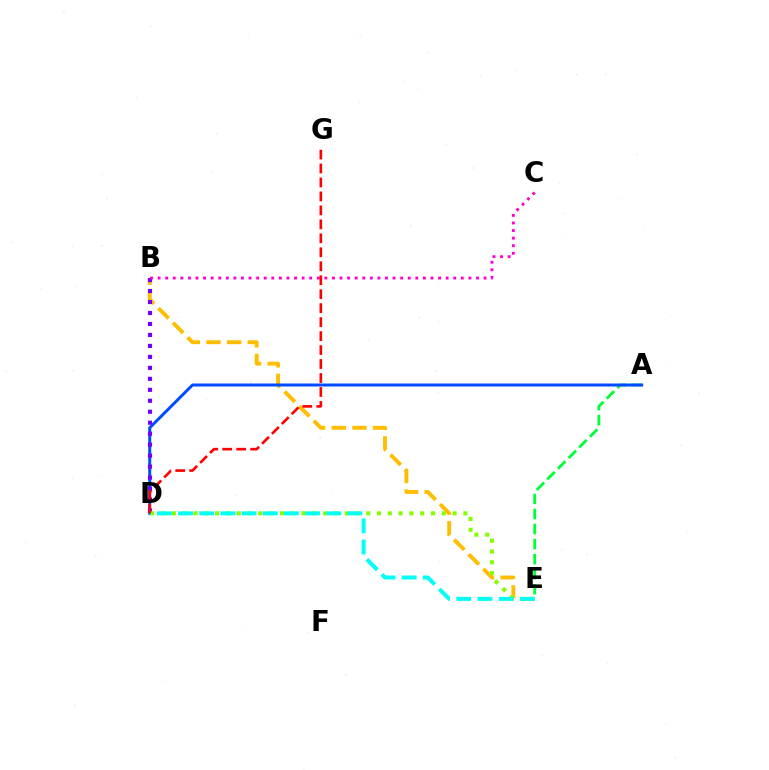{('B', 'E'): [{'color': '#ffbd00', 'line_style': 'dashed', 'thickness': 2.8}], ('A', 'E'): [{'color': '#00ff39', 'line_style': 'dashed', 'thickness': 2.04}], ('A', 'D'): [{'color': '#004bff', 'line_style': 'solid', 'thickness': 2.14}], ('B', 'D'): [{'color': '#7200ff', 'line_style': 'dotted', 'thickness': 2.98}], ('D', 'E'): [{'color': '#84ff00', 'line_style': 'dotted', 'thickness': 2.93}, {'color': '#00fff6', 'line_style': 'dashed', 'thickness': 2.88}], ('B', 'C'): [{'color': '#ff00cf', 'line_style': 'dotted', 'thickness': 2.06}], ('D', 'G'): [{'color': '#ff0000', 'line_style': 'dashed', 'thickness': 1.9}]}